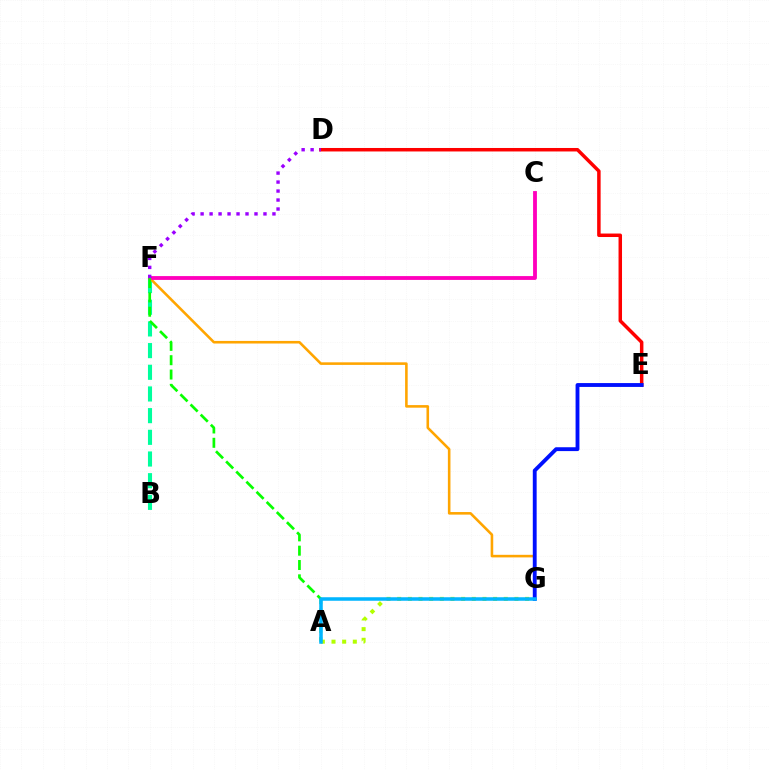{('B', 'F'): [{'color': '#00ff9d', 'line_style': 'dashed', 'thickness': 2.95}], ('D', 'E'): [{'color': '#ff0000', 'line_style': 'solid', 'thickness': 2.51}], ('F', 'G'): [{'color': '#ffa500', 'line_style': 'solid', 'thickness': 1.86}], ('A', 'G'): [{'color': '#b3ff00', 'line_style': 'dotted', 'thickness': 2.9}, {'color': '#00b5ff', 'line_style': 'solid', 'thickness': 2.53}], ('E', 'G'): [{'color': '#0010ff', 'line_style': 'solid', 'thickness': 2.77}], ('C', 'F'): [{'color': '#ff00bd', 'line_style': 'solid', 'thickness': 2.76}], ('A', 'F'): [{'color': '#08ff00', 'line_style': 'dashed', 'thickness': 1.95}], ('D', 'F'): [{'color': '#9b00ff', 'line_style': 'dotted', 'thickness': 2.44}]}